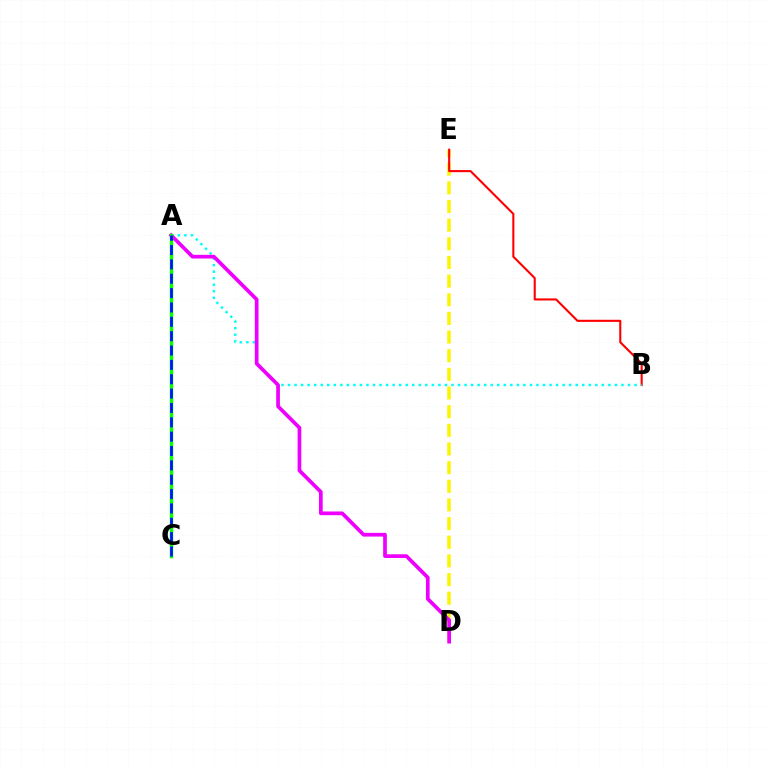{('D', 'E'): [{'color': '#fcf500', 'line_style': 'dashed', 'thickness': 2.53}], ('B', 'E'): [{'color': '#ff0000', 'line_style': 'solid', 'thickness': 1.51}], ('A', 'B'): [{'color': '#00fff6', 'line_style': 'dotted', 'thickness': 1.78}], ('A', 'D'): [{'color': '#ee00ff', 'line_style': 'solid', 'thickness': 2.67}], ('A', 'C'): [{'color': '#08ff00', 'line_style': 'solid', 'thickness': 2.47}, {'color': '#0010ff', 'line_style': 'dashed', 'thickness': 1.95}]}